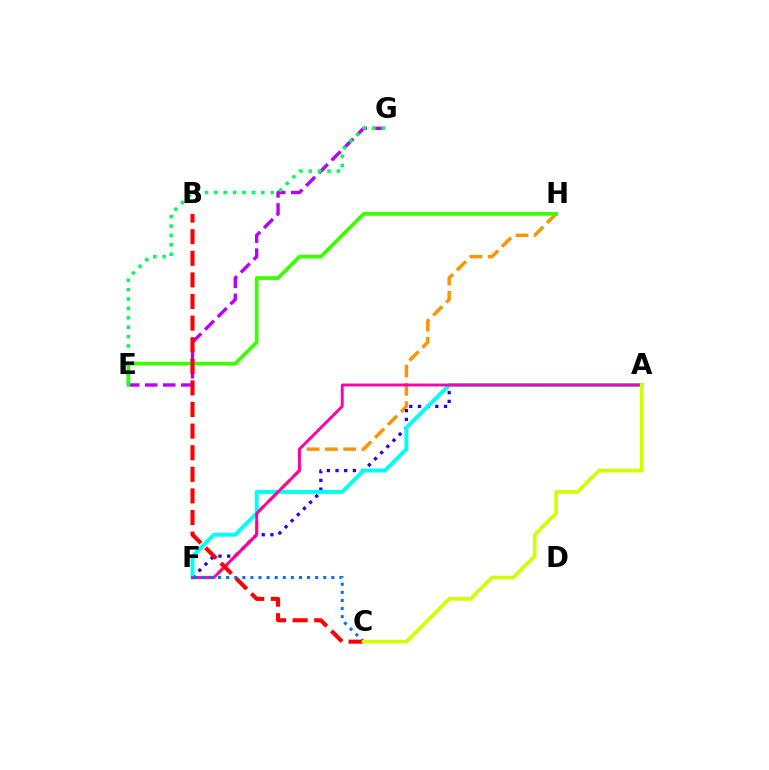{('E', 'G'): [{'color': '#b900ff', 'line_style': 'dashed', 'thickness': 2.45}, {'color': '#00ff5c', 'line_style': 'dotted', 'thickness': 2.55}], ('F', 'H'): [{'color': '#ff9400', 'line_style': 'dashed', 'thickness': 2.49}], ('A', 'F'): [{'color': '#2500ff', 'line_style': 'dotted', 'thickness': 2.36}, {'color': '#00fff6', 'line_style': 'solid', 'thickness': 2.81}, {'color': '#ff00ac', 'line_style': 'solid', 'thickness': 2.08}], ('C', 'F'): [{'color': '#0074ff', 'line_style': 'dotted', 'thickness': 2.2}], ('E', 'H'): [{'color': '#3dff00', 'line_style': 'solid', 'thickness': 2.7}], ('B', 'C'): [{'color': '#ff0000', 'line_style': 'dashed', 'thickness': 2.93}], ('A', 'C'): [{'color': '#d1ff00', 'line_style': 'solid', 'thickness': 2.62}]}